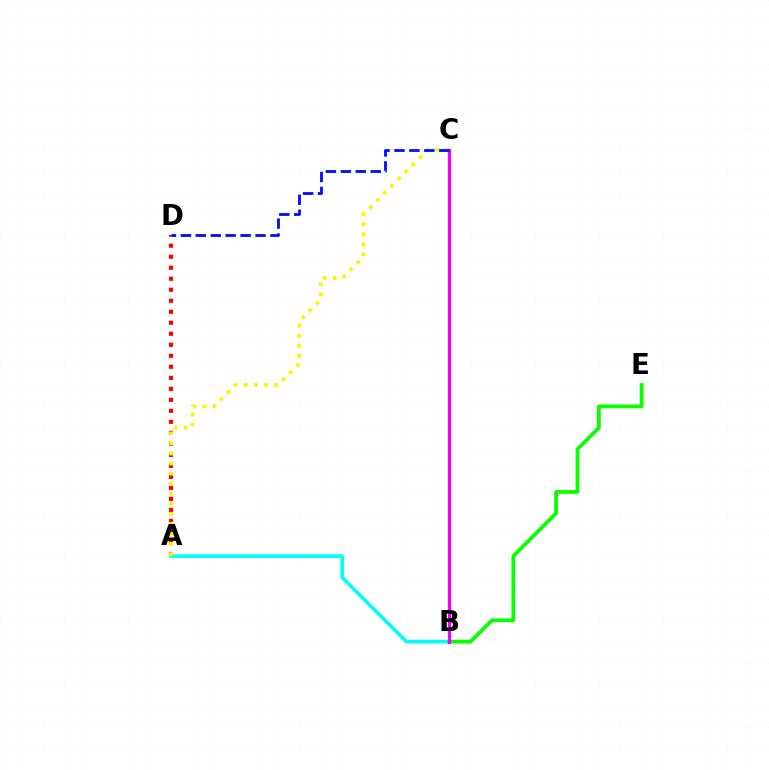{('A', 'D'): [{'color': '#ff0000', 'line_style': 'dotted', 'thickness': 2.99}], ('A', 'B'): [{'color': '#00fff6', 'line_style': 'solid', 'thickness': 2.61}], ('B', 'E'): [{'color': '#08ff00', 'line_style': 'solid', 'thickness': 2.71}], ('A', 'C'): [{'color': '#fcf500', 'line_style': 'dotted', 'thickness': 2.73}], ('B', 'C'): [{'color': '#ee00ff', 'line_style': 'solid', 'thickness': 2.33}], ('C', 'D'): [{'color': '#0010ff', 'line_style': 'dashed', 'thickness': 2.03}]}